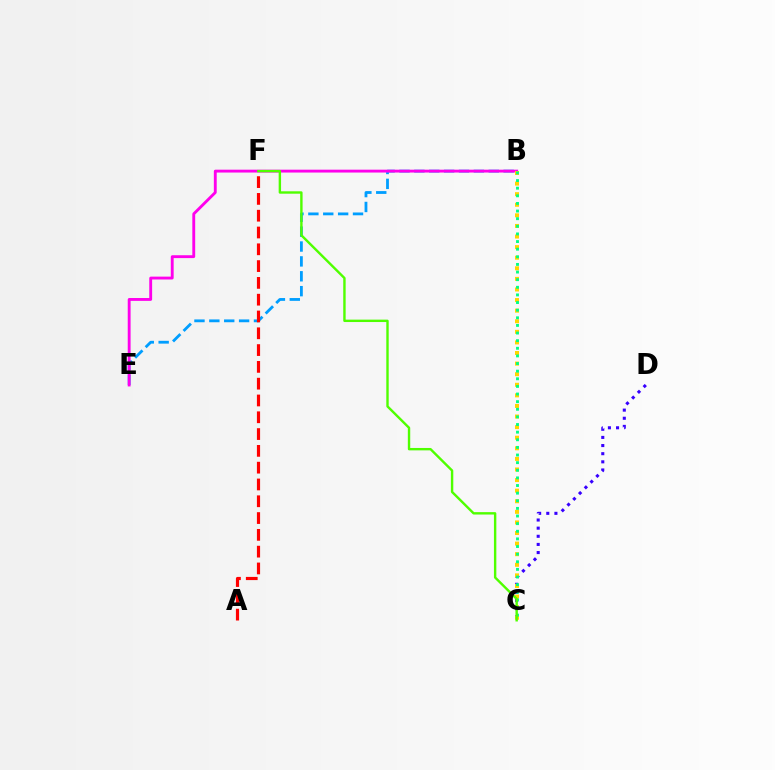{('B', 'E'): [{'color': '#009eff', 'line_style': 'dashed', 'thickness': 2.02}, {'color': '#ff00ed', 'line_style': 'solid', 'thickness': 2.06}], ('C', 'D'): [{'color': '#3700ff', 'line_style': 'dotted', 'thickness': 2.21}], ('B', 'C'): [{'color': '#ffd500', 'line_style': 'dotted', 'thickness': 2.88}, {'color': '#00ff86', 'line_style': 'dotted', 'thickness': 2.07}], ('A', 'F'): [{'color': '#ff0000', 'line_style': 'dashed', 'thickness': 2.28}], ('C', 'F'): [{'color': '#4fff00', 'line_style': 'solid', 'thickness': 1.73}]}